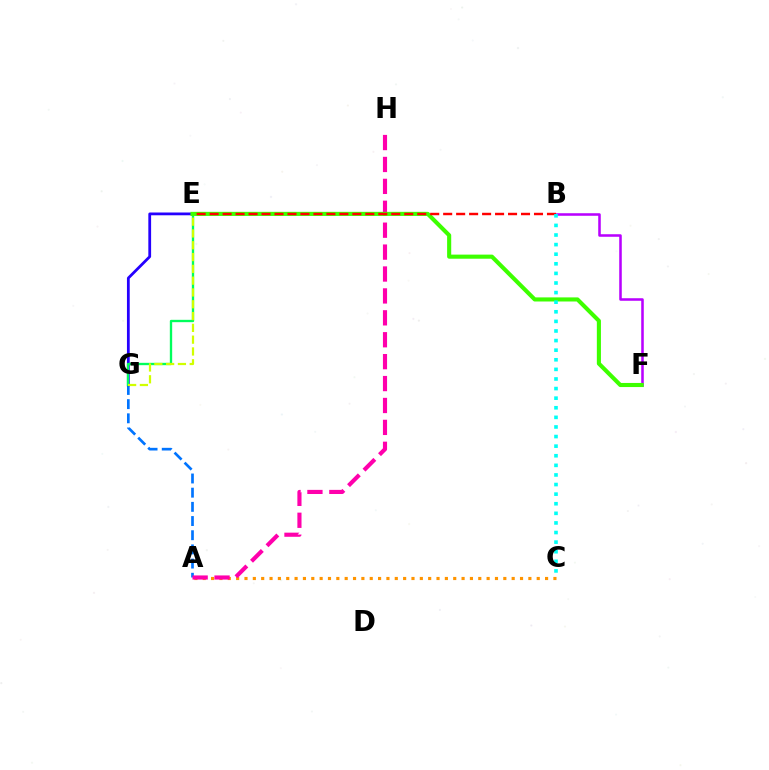{('A', 'C'): [{'color': '#ff9400', 'line_style': 'dotted', 'thickness': 2.27}], ('B', 'F'): [{'color': '#b900ff', 'line_style': 'solid', 'thickness': 1.83}], ('A', 'G'): [{'color': '#0074ff', 'line_style': 'dashed', 'thickness': 1.93}], ('E', 'G'): [{'color': '#2500ff', 'line_style': 'solid', 'thickness': 2.0}, {'color': '#00ff5c', 'line_style': 'solid', 'thickness': 1.69}, {'color': '#d1ff00', 'line_style': 'dashed', 'thickness': 1.6}], ('A', 'H'): [{'color': '#ff00ac', 'line_style': 'dashed', 'thickness': 2.98}], ('E', 'F'): [{'color': '#3dff00', 'line_style': 'solid', 'thickness': 2.95}], ('B', 'E'): [{'color': '#ff0000', 'line_style': 'dashed', 'thickness': 1.76}], ('B', 'C'): [{'color': '#00fff6', 'line_style': 'dotted', 'thickness': 2.61}]}